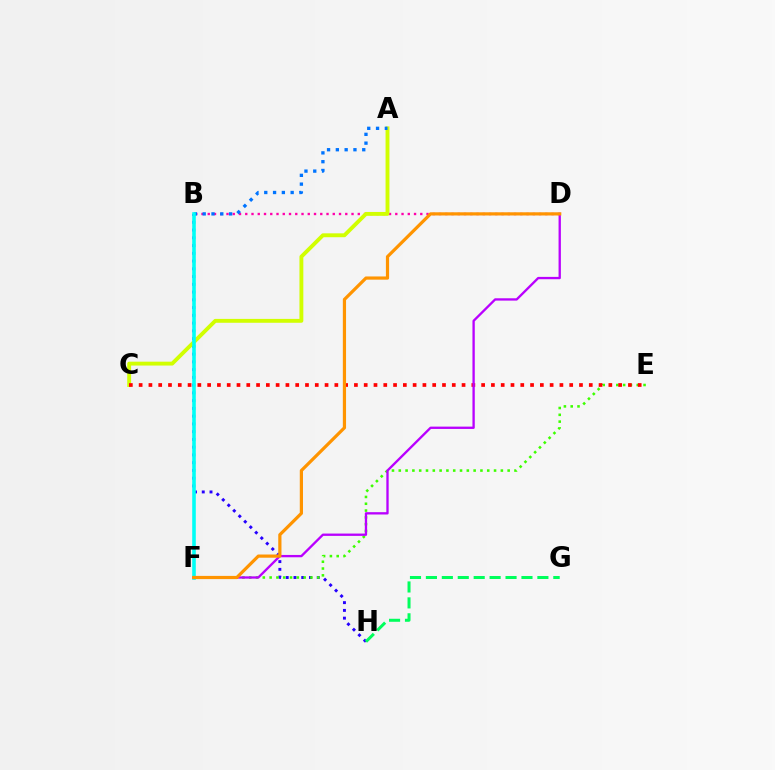{('B', 'D'): [{'color': '#ff00ac', 'line_style': 'dotted', 'thickness': 1.7}], ('B', 'H'): [{'color': '#2500ff', 'line_style': 'dotted', 'thickness': 2.11}], ('G', 'H'): [{'color': '#00ff5c', 'line_style': 'dashed', 'thickness': 2.16}], ('A', 'C'): [{'color': '#d1ff00', 'line_style': 'solid', 'thickness': 2.79}], ('E', 'F'): [{'color': '#3dff00', 'line_style': 'dotted', 'thickness': 1.85}], ('C', 'E'): [{'color': '#ff0000', 'line_style': 'dotted', 'thickness': 2.66}], ('A', 'B'): [{'color': '#0074ff', 'line_style': 'dotted', 'thickness': 2.39}], ('B', 'F'): [{'color': '#00fff6', 'line_style': 'solid', 'thickness': 2.58}], ('D', 'F'): [{'color': '#b900ff', 'line_style': 'solid', 'thickness': 1.67}, {'color': '#ff9400', 'line_style': 'solid', 'thickness': 2.31}]}